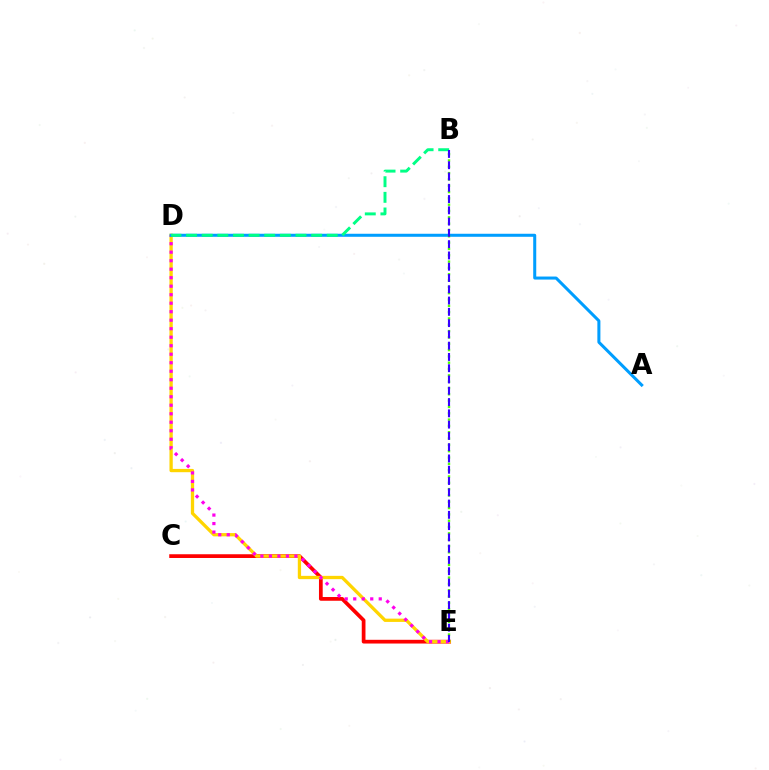{('C', 'E'): [{'color': '#ff0000', 'line_style': 'solid', 'thickness': 2.68}], ('D', 'E'): [{'color': '#ffd500', 'line_style': 'solid', 'thickness': 2.37}, {'color': '#ff00ed', 'line_style': 'dotted', 'thickness': 2.31}], ('A', 'D'): [{'color': '#009eff', 'line_style': 'solid', 'thickness': 2.18}], ('B', 'D'): [{'color': '#00ff86', 'line_style': 'dashed', 'thickness': 2.12}], ('B', 'E'): [{'color': '#4fff00', 'line_style': 'dotted', 'thickness': 1.72}, {'color': '#3700ff', 'line_style': 'dashed', 'thickness': 1.53}]}